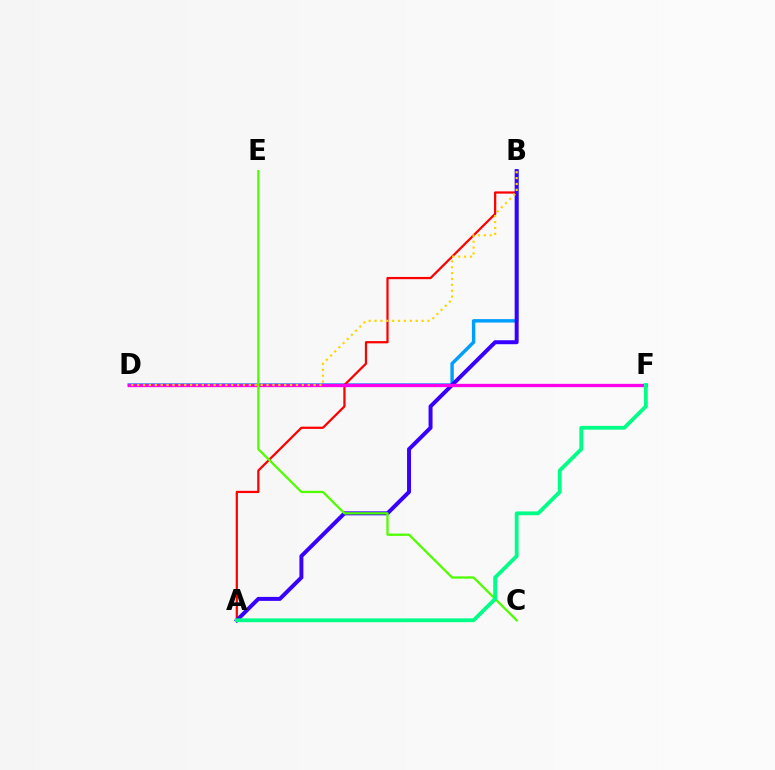{('B', 'D'): [{'color': '#009eff', 'line_style': 'solid', 'thickness': 2.46}, {'color': '#ffd500', 'line_style': 'dotted', 'thickness': 1.6}], ('A', 'B'): [{'color': '#ff0000', 'line_style': 'solid', 'thickness': 1.61}, {'color': '#3700ff', 'line_style': 'solid', 'thickness': 2.86}], ('D', 'F'): [{'color': '#ff00ed', 'line_style': 'solid', 'thickness': 2.39}], ('C', 'E'): [{'color': '#4fff00', 'line_style': 'solid', 'thickness': 1.64}], ('A', 'F'): [{'color': '#00ff86', 'line_style': 'solid', 'thickness': 2.74}]}